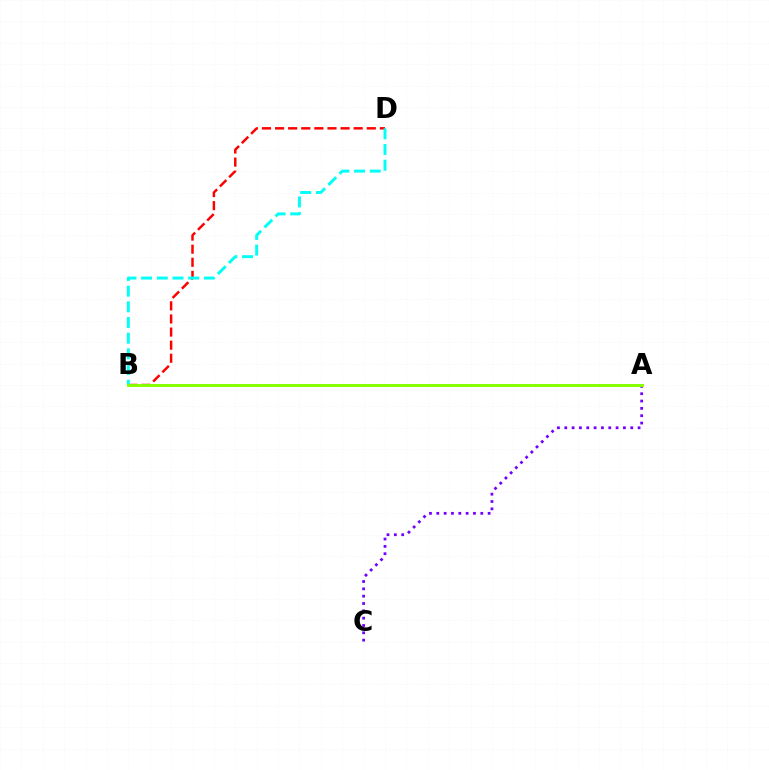{('B', 'D'): [{'color': '#ff0000', 'line_style': 'dashed', 'thickness': 1.78}, {'color': '#00fff6', 'line_style': 'dashed', 'thickness': 2.13}], ('A', 'C'): [{'color': '#7200ff', 'line_style': 'dotted', 'thickness': 1.99}], ('A', 'B'): [{'color': '#84ff00', 'line_style': 'solid', 'thickness': 2.1}]}